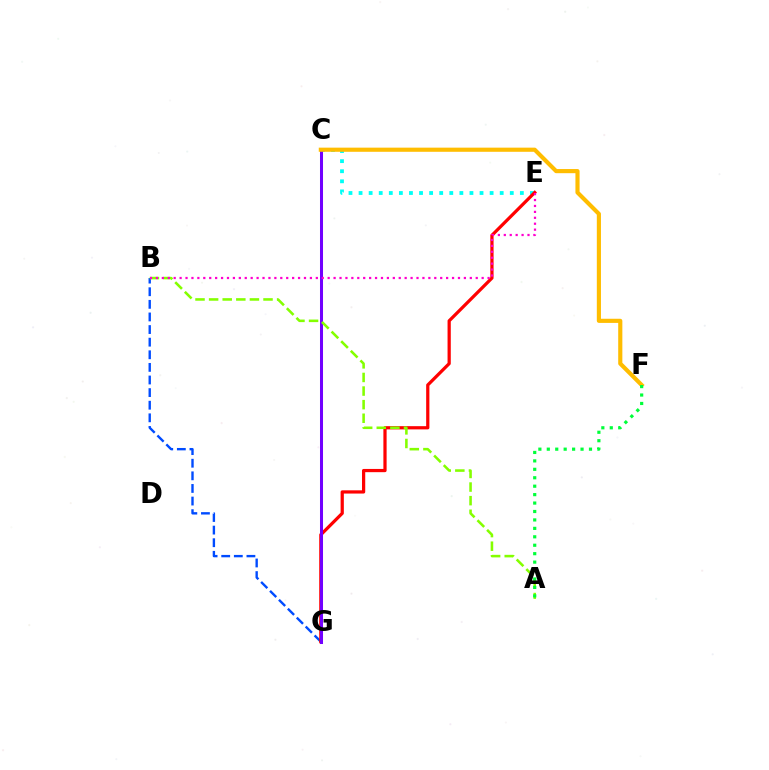{('B', 'G'): [{'color': '#004bff', 'line_style': 'dashed', 'thickness': 1.71}], ('C', 'E'): [{'color': '#00fff6', 'line_style': 'dotted', 'thickness': 2.74}], ('E', 'G'): [{'color': '#ff0000', 'line_style': 'solid', 'thickness': 2.32}], ('C', 'G'): [{'color': '#7200ff', 'line_style': 'solid', 'thickness': 2.18}], ('A', 'B'): [{'color': '#84ff00', 'line_style': 'dashed', 'thickness': 1.85}], ('B', 'E'): [{'color': '#ff00cf', 'line_style': 'dotted', 'thickness': 1.61}], ('C', 'F'): [{'color': '#ffbd00', 'line_style': 'solid', 'thickness': 2.98}], ('A', 'F'): [{'color': '#00ff39', 'line_style': 'dotted', 'thickness': 2.29}]}